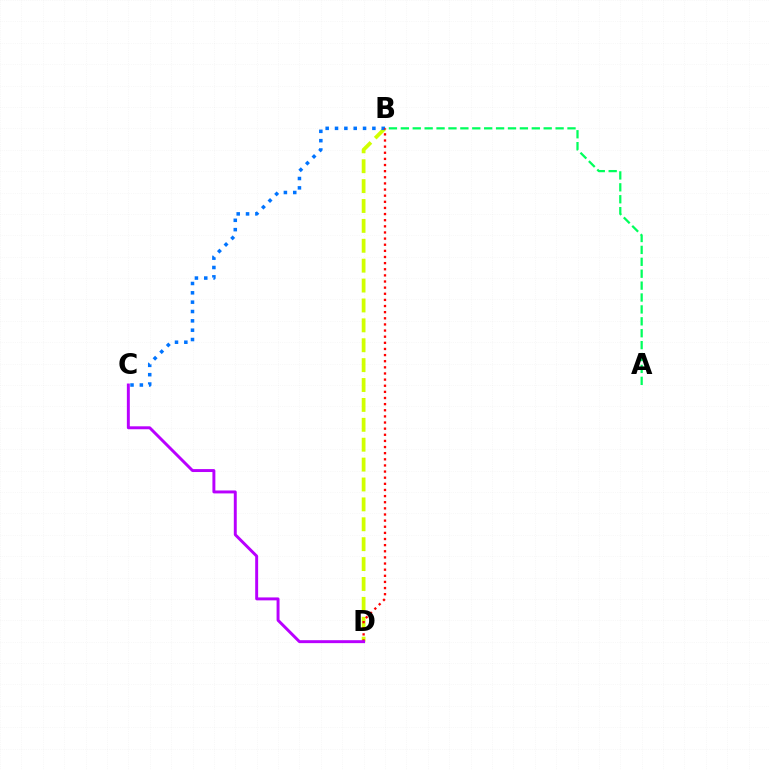{('B', 'D'): [{'color': '#d1ff00', 'line_style': 'dashed', 'thickness': 2.7}, {'color': '#ff0000', 'line_style': 'dotted', 'thickness': 1.67}], ('B', 'C'): [{'color': '#0074ff', 'line_style': 'dotted', 'thickness': 2.54}], ('A', 'B'): [{'color': '#00ff5c', 'line_style': 'dashed', 'thickness': 1.62}], ('C', 'D'): [{'color': '#b900ff', 'line_style': 'solid', 'thickness': 2.12}]}